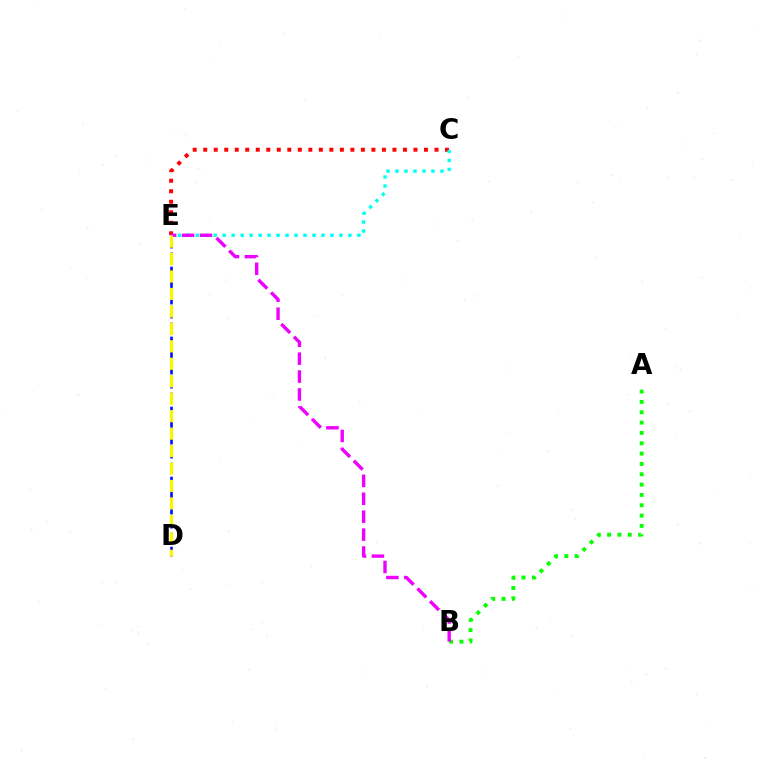{('A', 'B'): [{'color': '#08ff00', 'line_style': 'dotted', 'thickness': 2.81}], ('C', 'E'): [{'color': '#ff0000', 'line_style': 'dotted', 'thickness': 2.86}, {'color': '#00fff6', 'line_style': 'dotted', 'thickness': 2.44}], ('D', 'E'): [{'color': '#0010ff', 'line_style': 'dashed', 'thickness': 1.9}, {'color': '#fcf500', 'line_style': 'dashed', 'thickness': 2.37}], ('B', 'E'): [{'color': '#ee00ff', 'line_style': 'dashed', 'thickness': 2.43}]}